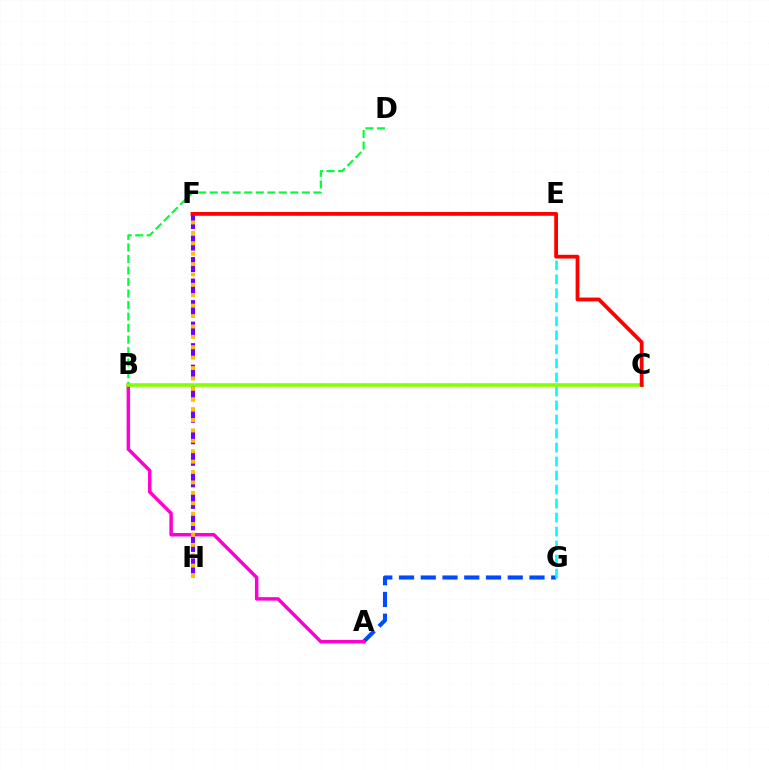{('B', 'D'): [{'color': '#00ff39', 'line_style': 'dashed', 'thickness': 1.57}], ('F', 'H'): [{'color': '#7200ff', 'line_style': 'dashed', 'thickness': 2.92}, {'color': '#ffbd00', 'line_style': 'dotted', 'thickness': 2.83}], ('A', 'G'): [{'color': '#004bff', 'line_style': 'dashed', 'thickness': 2.95}], ('E', 'G'): [{'color': '#00fff6', 'line_style': 'dashed', 'thickness': 1.9}], ('A', 'B'): [{'color': '#ff00cf', 'line_style': 'solid', 'thickness': 2.51}], ('B', 'C'): [{'color': '#84ff00', 'line_style': 'solid', 'thickness': 2.59}], ('C', 'F'): [{'color': '#ff0000', 'line_style': 'solid', 'thickness': 2.72}]}